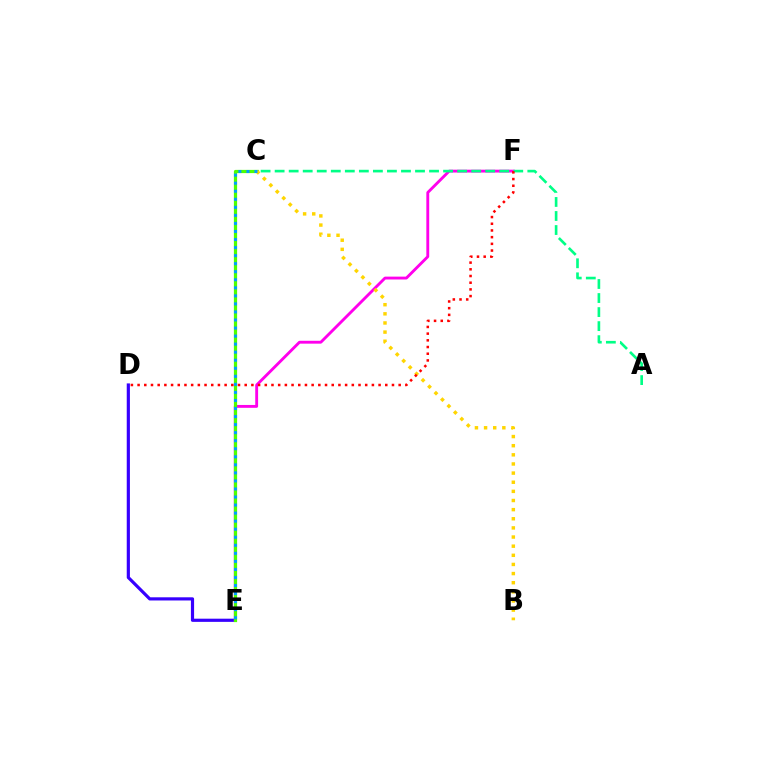{('D', 'E'): [{'color': '#3700ff', 'line_style': 'solid', 'thickness': 2.29}], ('E', 'F'): [{'color': '#ff00ed', 'line_style': 'solid', 'thickness': 2.06}], ('C', 'E'): [{'color': '#4fff00', 'line_style': 'solid', 'thickness': 2.33}, {'color': '#009eff', 'line_style': 'dotted', 'thickness': 2.19}], ('A', 'C'): [{'color': '#00ff86', 'line_style': 'dashed', 'thickness': 1.91}], ('B', 'C'): [{'color': '#ffd500', 'line_style': 'dotted', 'thickness': 2.48}], ('D', 'F'): [{'color': '#ff0000', 'line_style': 'dotted', 'thickness': 1.82}]}